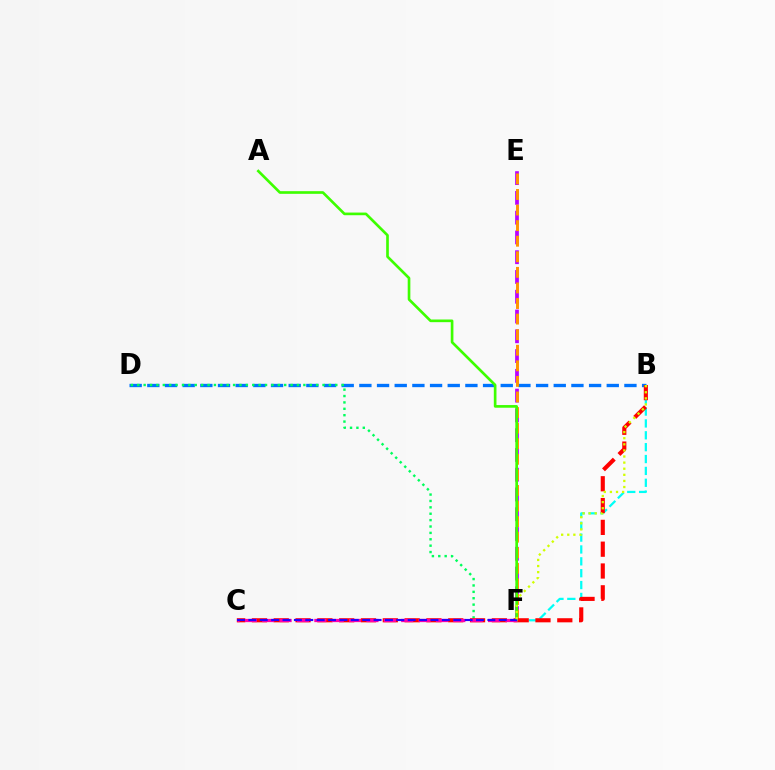{('E', 'F'): [{'color': '#b900ff', 'line_style': 'dashed', 'thickness': 2.69}, {'color': '#ff9400', 'line_style': 'dashed', 'thickness': 2.12}], ('B', 'D'): [{'color': '#0074ff', 'line_style': 'dashed', 'thickness': 2.4}], ('B', 'F'): [{'color': '#00fff6', 'line_style': 'dashed', 'thickness': 1.61}, {'color': '#d1ff00', 'line_style': 'dotted', 'thickness': 1.66}], ('D', 'F'): [{'color': '#00ff5c', 'line_style': 'dotted', 'thickness': 1.74}], ('B', 'C'): [{'color': '#ff0000', 'line_style': 'dashed', 'thickness': 2.96}], ('A', 'F'): [{'color': '#3dff00', 'line_style': 'solid', 'thickness': 1.91}], ('C', 'F'): [{'color': '#ff00ac', 'line_style': 'dashed', 'thickness': 2.36}, {'color': '#2500ff', 'line_style': 'dashed', 'thickness': 1.55}]}